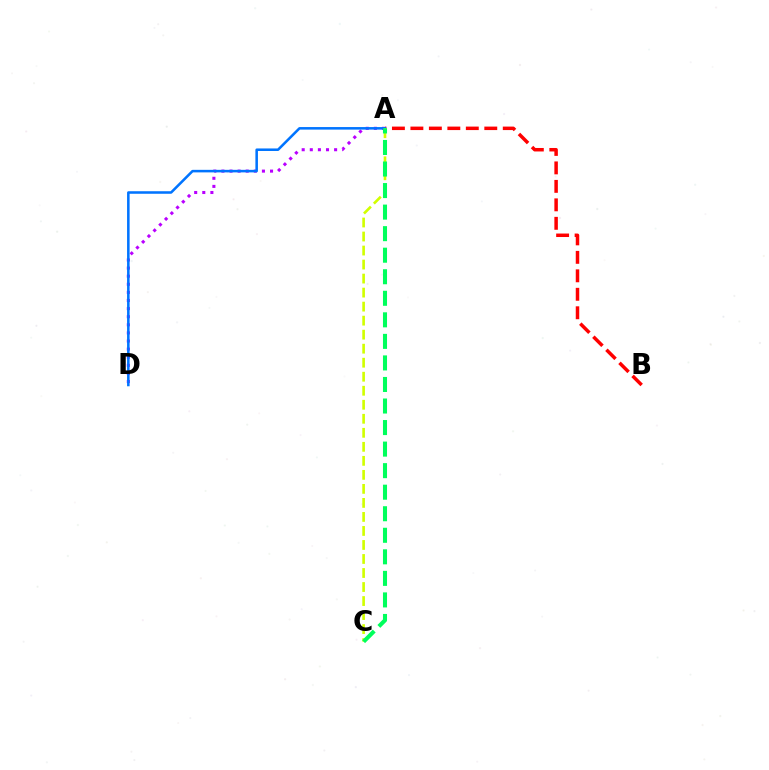{('A', 'B'): [{'color': '#ff0000', 'line_style': 'dashed', 'thickness': 2.51}], ('A', 'D'): [{'color': '#b900ff', 'line_style': 'dotted', 'thickness': 2.2}, {'color': '#0074ff', 'line_style': 'solid', 'thickness': 1.83}], ('A', 'C'): [{'color': '#d1ff00', 'line_style': 'dashed', 'thickness': 1.9}, {'color': '#00ff5c', 'line_style': 'dashed', 'thickness': 2.93}]}